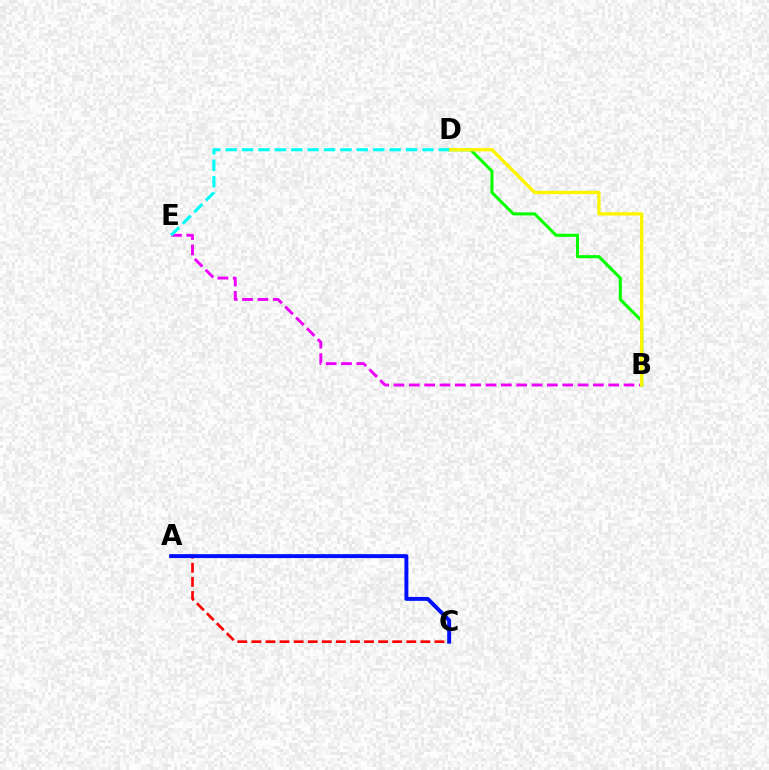{('A', 'C'): [{'color': '#ff0000', 'line_style': 'dashed', 'thickness': 1.91}, {'color': '#0010ff', 'line_style': 'solid', 'thickness': 2.83}], ('B', 'E'): [{'color': '#ee00ff', 'line_style': 'dashed', 'thickness': 2.08}], ('B', 'D'): [{'color': '#08ff00', 'line_style': 'solid', 'thickness': 2.21}, {'color': '#fcf500', 'line_style': 'solid', 'thickness': 2.4}], ('D', 'E'): [{'color': '#00fff6', 'line_style': 'dashed', 'thickness': 2.23}]}